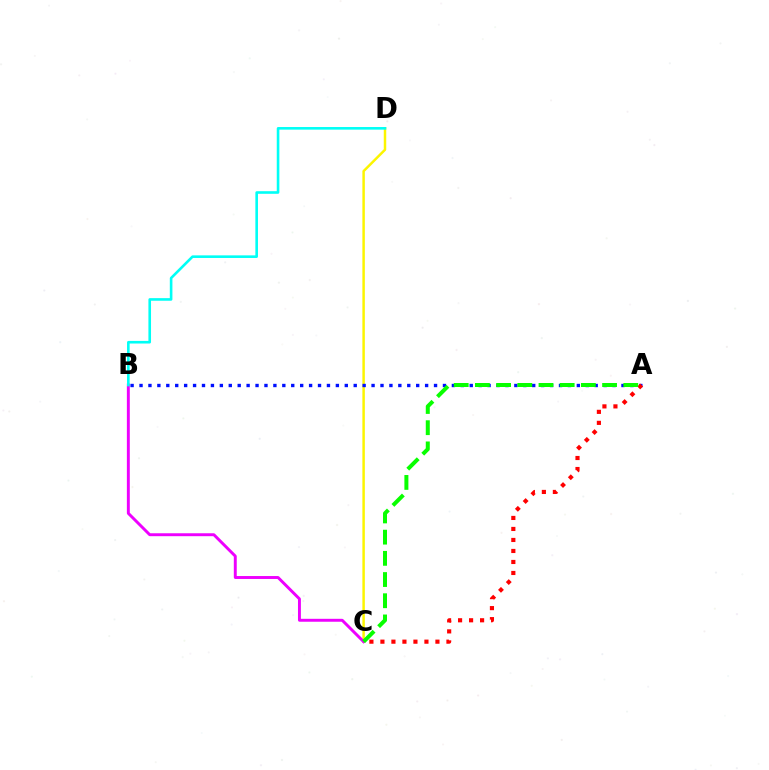{('C', 'D'): [{'color': '#fcf500', 'line_style': 'solid', 'thickness': 1.78}], ('A', 'B'): [{'color': '#0010ff', 'line_style': 'dotted', 'thickness': 2.42}], ('B', 'C'): [{'color': '#ee00ff', 'line_style': 'solid', 'thickness': 2.11}], ('B', 'D'): [{'color': '#00fff6', 'line_style': 'solid', 'thickness': 1.88}], ('A', 'C'): [{'color': '#ff0000', 'line_style': 'dotted', 'thickness': 2.99}, {'color': '#08ff00', 'line_style': 'dashed', 'thickness': 2.88}]}